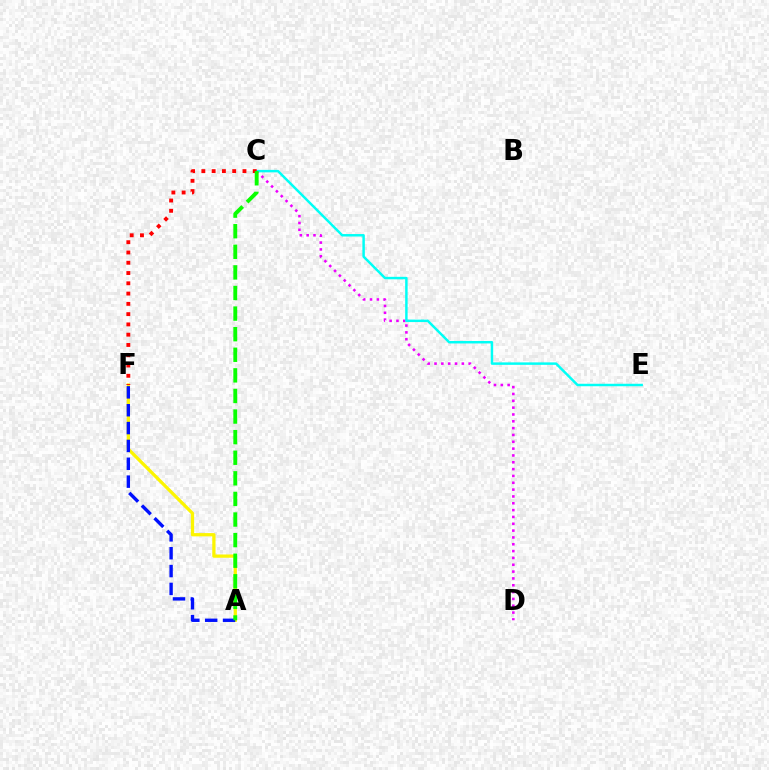{('C', 'D'): [{'color': '#ee00ff', 'line_style': 'dotted', 'thickness': 1.86}], ('A', 'F'): [{'color': '#fcf500', 'line_style': 'solid', 'thickness': 2.35}, {'color': '#0010ff', 'line_style': 'dashed', 'thickness': 2.43}], ('C', 'E'): [{'color': '#00fff6', 'line_style': 'solid', 'thickness': 1.78}], ('C', 'F'): [{'color': '#ff0000', 'line_style': 'dotted', 'thickness': 2.79}], ('A', 'C'): [{'color': '#08ff00', 'line_style': 'dashed', 'thickness': 2.8}]}